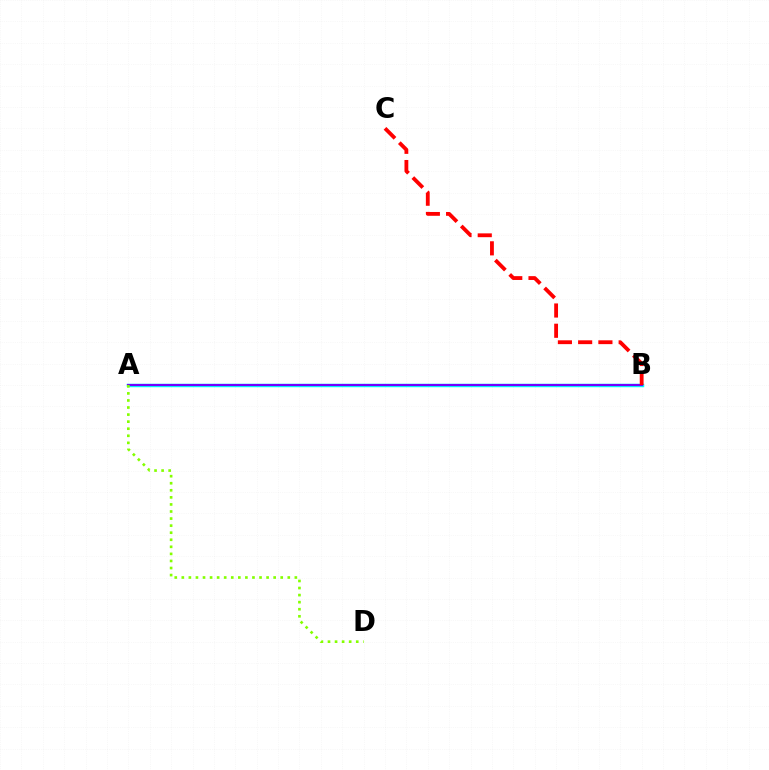{('A', 'B'): [{'color': '#00fff6', 'line_style': 'solid', 'thickness': 2.49}, {'color': '#7200ff', 'line_style': 'solid', 'thickness': 1.53}], ('A', 'D'): [{'color': '#84ff00', 'line_style': 'dotted', 'thickness': 1.92}], ('B', 'C'): [{'color': '#ff0000', 'line_style': 'dashed', 'thickness': 2.75}]}